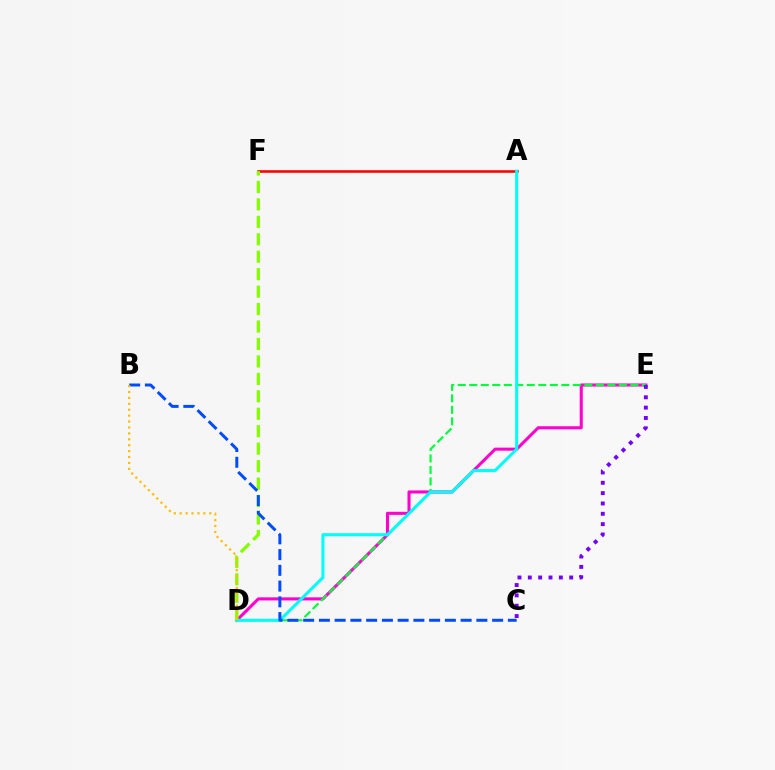{('D', 'E'): [{'color': '#ff00cf', 'line_style': 'solid', 'thickness': 2.21}, {'color': '#00ff39', 'line_style': 'dashed', 'thickness': 1.56}], ('A', 'F'): [{'color': '#ff0000', 'line_style': 'solid', 'thickness': 1.86}], ('A', 'D'): [{'color': '#00fff6', 'line_style': 'solid', 'thickness': 2.2}], ('D', 'F'): [{'color': '#84ff00', 'line_style': 'dashed', 'thickness': 2.37}], ('C', 'E'): [{'color': '#7200ff', 'line_style': 'dotted', 'thickness': 2.81}], ('B', 'C'): [{'color': '#004bff', 'line_style': 'dashed', 'thickness': 2.14}], ('B', 'D'): [{'color': '#ffbd00', 'line_style': 'dotted', 'thickness': 1.61}]}